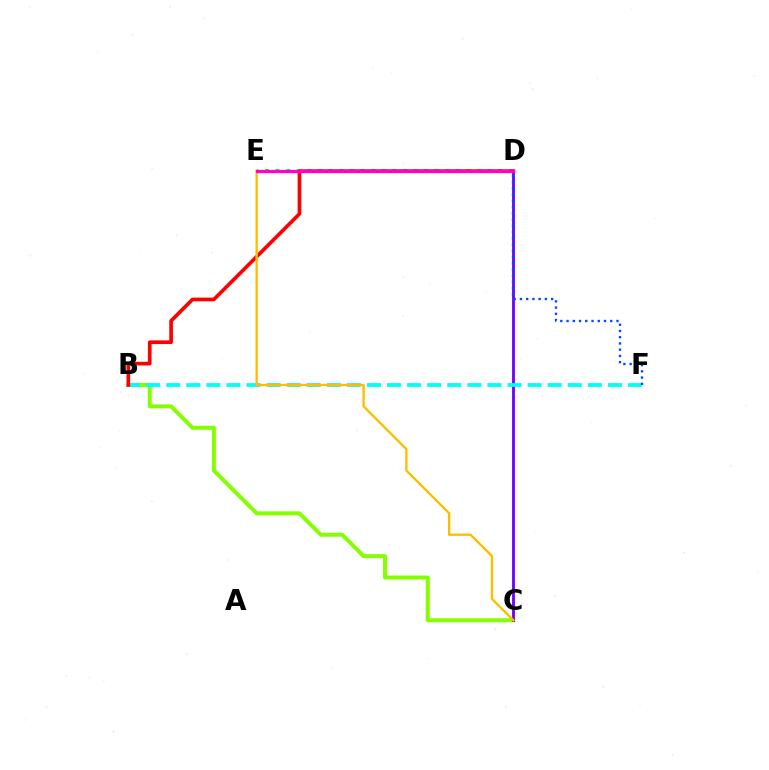{('D', 'E'): [{'color': '#00ff39', 'line_style': 'dotted', 'thickness': 2.88}, {'color': '#ff00cf', 'line_style': 'solid', 'thickness': 2.33}], ('B', 'C'): [{'color': '#84ff00', 'line_style': 'solid', 'thickness': 2.85}], ('C', 'D'): [{'color': '#7200ff', 'line_style': 'solid', 'thickness': 2.05}], ('B', 'F'): [{'color': '#00fff6', 'line_style': 'dashed', 'thickness': 2.73}], ('D', 'F'): [{'color': '#004bff', 'line_style': 'dotted', 'thickness': 1.7}], ('B', 'D'): [{'color': '#ff0000', 'line_style': 'solid', 'thickness': 2.64}], ('C', 'E'): [{'color': '#ffbd00', 'line_style': 'solid', 'thickness': 1.69}]}